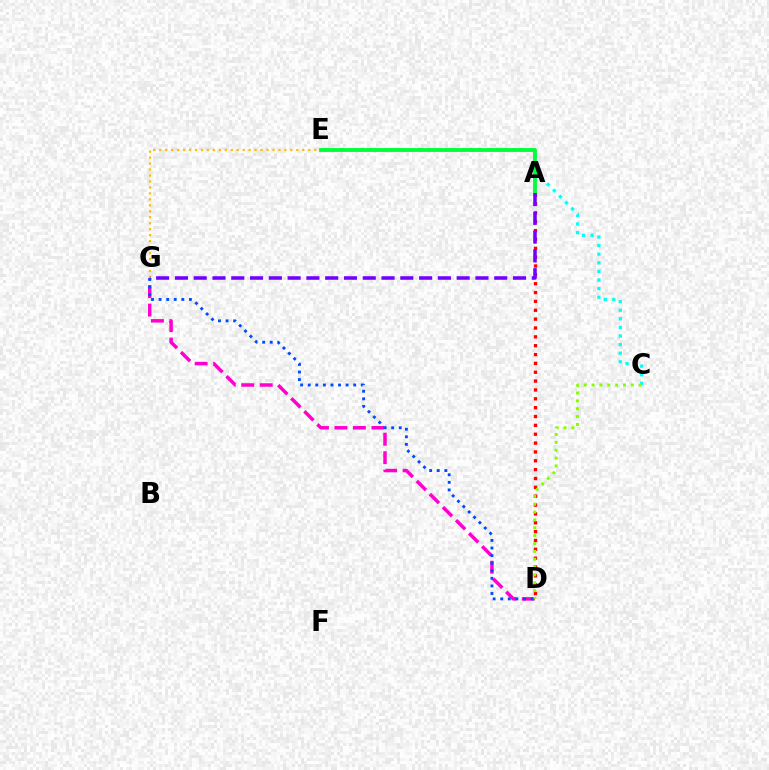{('E', 'G'): [{'color': '#ffbd00', 'line_style': 'dotted', 'thickness': 1.62}], ('C', 'E'): [{'color': '#00fff6', 'line_style': 'dotted', 'thickness': 2.34}], ('A', 'D'): [{'color': '#ff0000', 'line_style': 'dotted', 'thickness': 2.41}], ('D', 'G'): [{'color': '#ff00cf', 'line_style': 'dashed', 'thickness': 2.51}, {'color': '#004bff', 'line_style': 'dotted', 'thickness': 2.06}], ('A', 'E'): [{'color': '#00ff39', 'line_style': 'solid', 'thickness': 2.77}], ('C', 'D'): [{'color': '#84ff00', 'line_style': 'dotted', 'thickness': 2.13}], ('A', 'G'): [{'color': '#7200ff', 'line_style': 'dashed', 'thickness': 2.55}]}